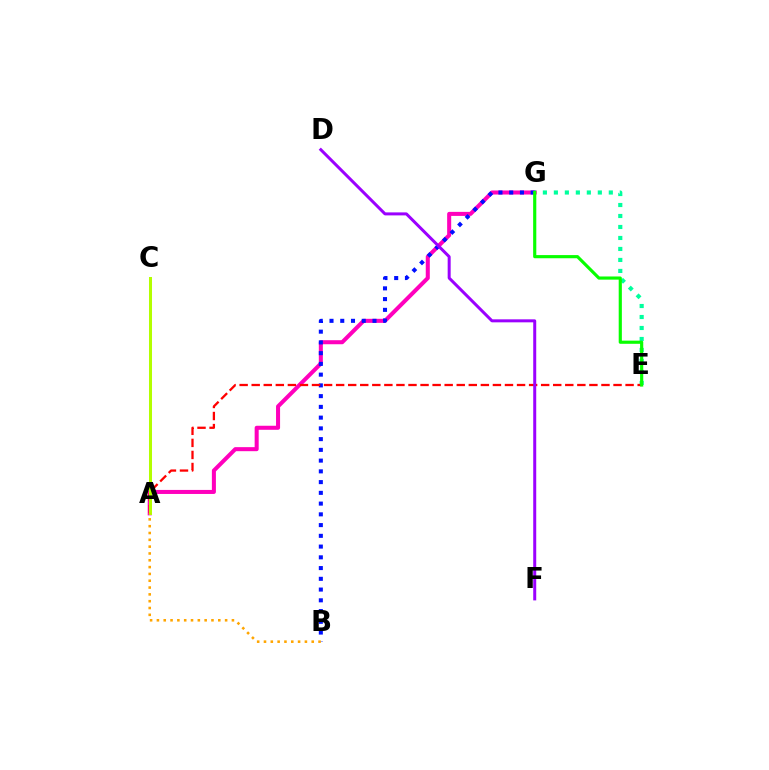{('A', 'G'): [{'color': '#ff00bd', 'line_style': 'solid', 'thickness': 2.91}], ('A', 'C'): [{'color': '#00b5ff', 'line_style': 'solid', 'thickness': 2.14}, {'color': '#b3ff00', 'line_style': 'solid', 'thickness': 2.17}], ('E', 'G'): [{'color': '#00ff9d', 'line_style': 'dotted', 'thickness': 2.99}, {'color': '#08ff00', 'line_style': 'solid', 'thickness': 2.27}], ('B', 'G'): [{'color': '#0010ff', 'line_style': 'dotted', 'thickness': 2.92}], ('A', 'E'): [{'color': '#ff0000', 'line_style': 'dashed', 'thickness': 1.64}], ('D', 'F'): [{'color': '#9b00ff', 'line_style': 'solid', 'thickness': 2.16}], ('A', 'B'): [{'color': '#ffa500', 'line_style': 'dotted', 'thickness': 1.85}]}